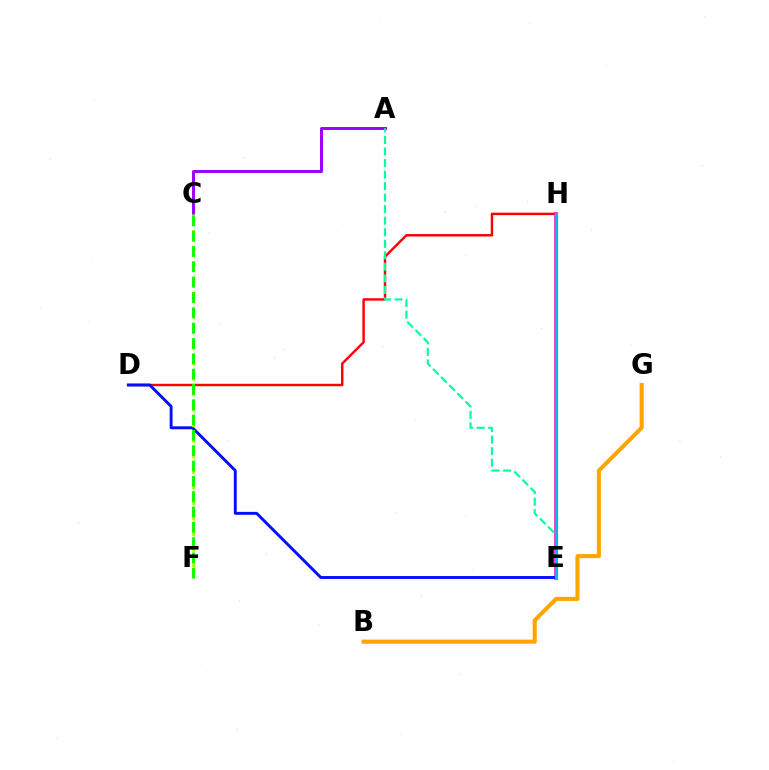{('B', 'G'): [{'color': '#ffa500', 'line_style': 'solid', 'thickness': 2.94}], ('A', 'C'): [{'color': '#9b00ff', 'line_style': 'solid', 'thickness': 2.11}], ('D', 'H'): [{'color': '#ff0000', 'line_style': 'solid', 'thickness': 1.75}], ('E', 'H'): [{'color': '#ff00bd', 'line_style': 'solid', 'thickness': 2.57}, {'color': '#00b5ff', 'line_style': 'solid', 'thickness': 2.25}], ('A', 'E'): [{'color': '#00ff9d', 'line_style': 'dashed', 'thickness': 1.57}], ('D', 'E'): [{'color': '#0010ff', 'line_style': 'solid', 'thickness': 2.09}], ('C', 'F'): [{'color': '#b3ff00', 'line_style': 'dashed', 'thickness': 2.11}, {'color': '#08ff00', 'line_style': 'dashed', 'thickness': 2.08}]}